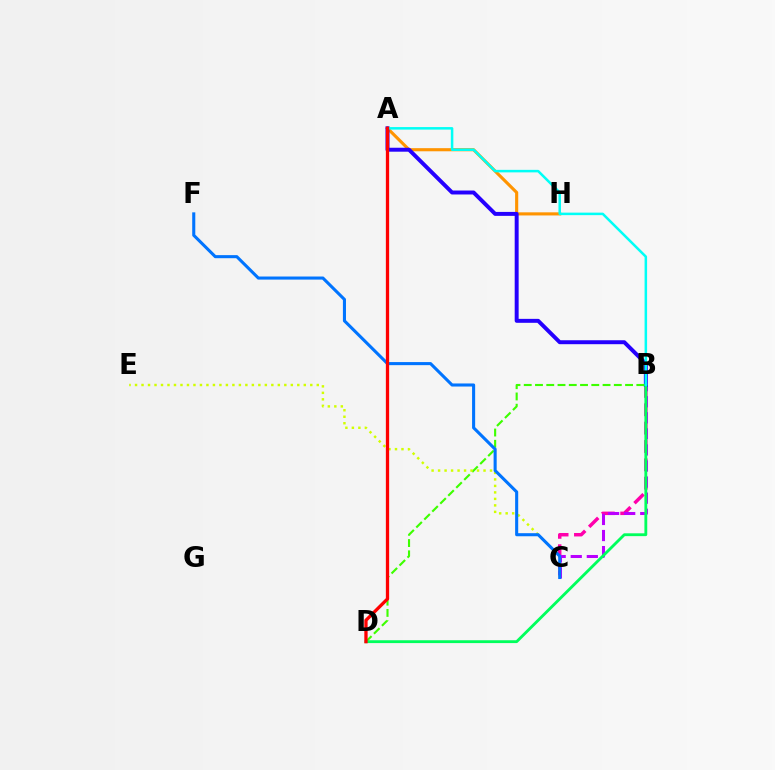{('B', 'C'): [{'color': '#ff00ac', 'line_style': 'dashed', 'thickness': 2.49}, {'color': '#b900ff', 'line_style': 'dashed', 'thickness': 2.18}], ('A', 'H'): [{'color': '#ff9400', 'line_style': 'solid', 'thickness': 2.25}], ('A', 'B'): [{'color': '#2500ff', 'line_style': 'solid', 'thickness': 2.84}, {'color': '#00fff6', 'line_style': 'solid', 'thickness': 1.81}], ('B', 'D'): [{'color': '#3dff00', 'line_style': 'dashed', 'thickness': 1.53}, {'color': '#00ff5c', 'line_style': 'solid', 'thickness': 2.04}], ('C', 'E'): [{'color': '#d1ff00', 'line_style': 'dotted', 'thickness': 1.76}], ('C', 'F'): [{'color': '#0074ff', 'line_style': 'solid', 'thickness': 2.21}], ('A', 'D'): [{'color': '#ff0000', 'line_style': 'solid', 'thickness': 2.36}]}